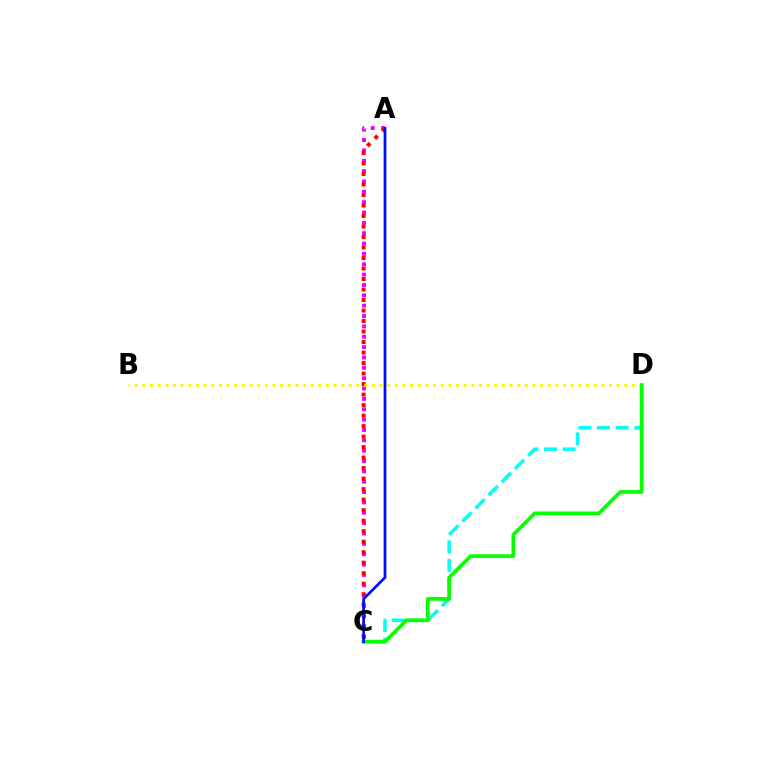{('A', 'C'): [{'color': '#ee00ff', 'line_style': 'dotted', 'thickness': 2.81}, {'color': '#ff0000', 'line_style': 'dotted', 'thickness': 2.85}, {'color': '#0010ff', 'line_style': 'solid', 'thickness': 1.97}], ('C', 'D'): [{'color': '#00fff6', 'line_style': 'dashed', 'thickness': 2.53}, {'color': '#08ff00', 'line_style': 'solid', 'thickness': 2.66}], ('B', 'D'): [{'color': '#fcf500', 'line_style': 'dotted', 'thickness': 2.08}]}